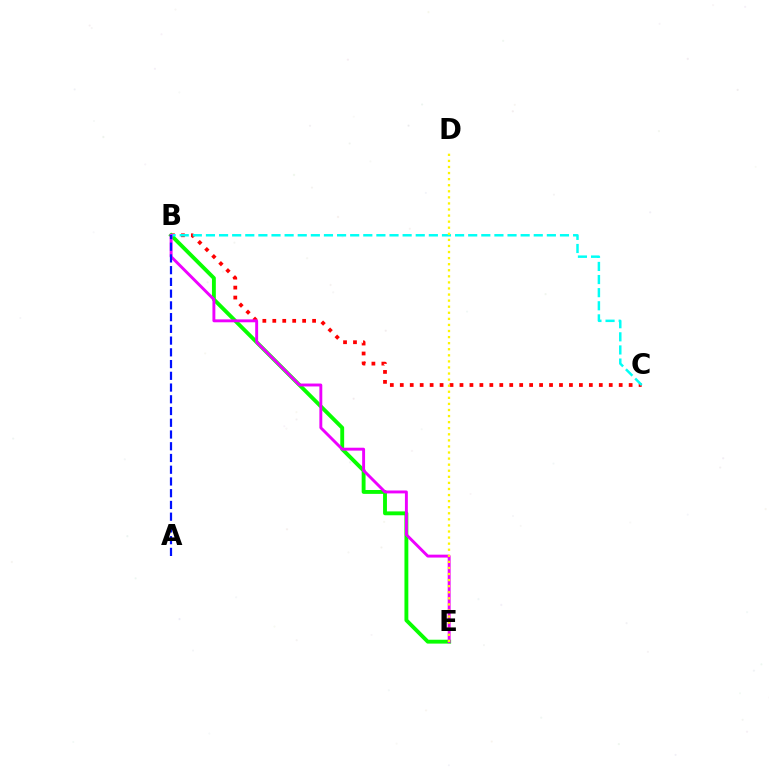{('B', 'C'): [{'color': '#ff0000', 'line_style': 'dotted', 'thickness': 2.7}, {'color': '#00fff6', 'line_style': 'dashed', 'thickness': 1.78}], ('B', 'E'): [{'color': '#08ff00', 'line_style': 'solid', 'thickness': 2.79}, {'color': '#ee00ff', 'line_style': 'solid', 'thickness': 2.09}], ('A', 'B'): [{'color': '#0010ff', 'line_style': 'dashed', 'thickness': 1.59}], ('D', 'E'): [{'color': '#fcf500', 'line_style': 'dotted', 'thickness': 1.65}]}